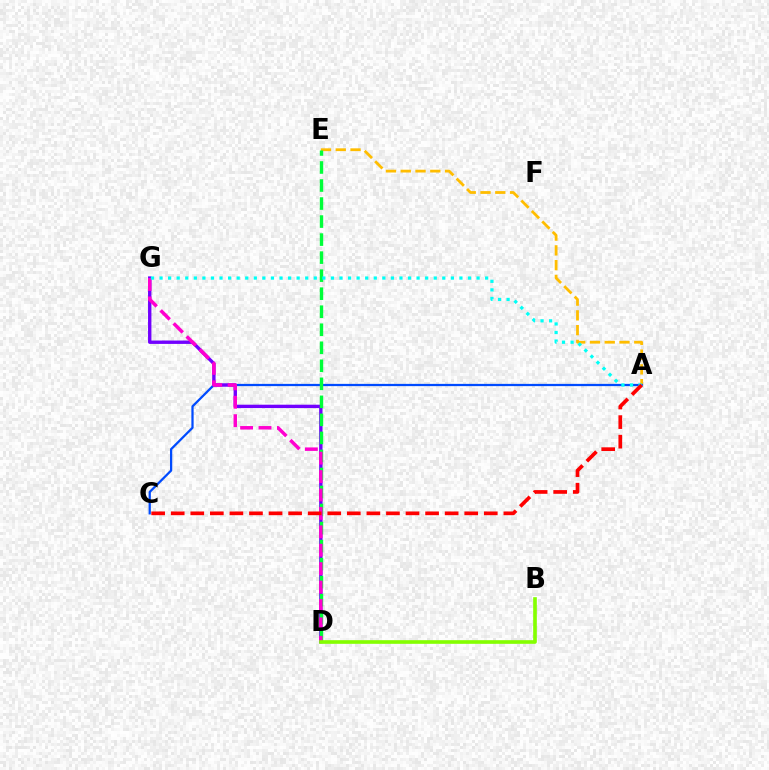{('A', 'E'): [{'color': '#ffbd00', 'line_style': 'dashed', 'thickness': 2.01}], ('A', 'C'): [{'color': '#004bff', 'line_style': 'solid', 'thickness': 1.62}, {'color': '#ff0000', 'line_style': 'dashed', 'thickness': 2.66}], ('D', 'G'): [{'color': '#7200ff', 'line_style': 'solid', 'thickness': 2.43}, {'color': '#ff00cf', 'line_style': 'dashed', 'thickness': 2.5}], ('D', 'E'): [{'color': '#00ff39', 'line_style': 'dashed', 'thickness': 2.45}], ('B', 'D'): [{'color': '#84ff00', 'line_style': 'solid', 'thickness': 2.62}], ('A', 'G'): [{'color': '#00fff6', 'line_style': 'dotted', 'thickness': 2.33}]}